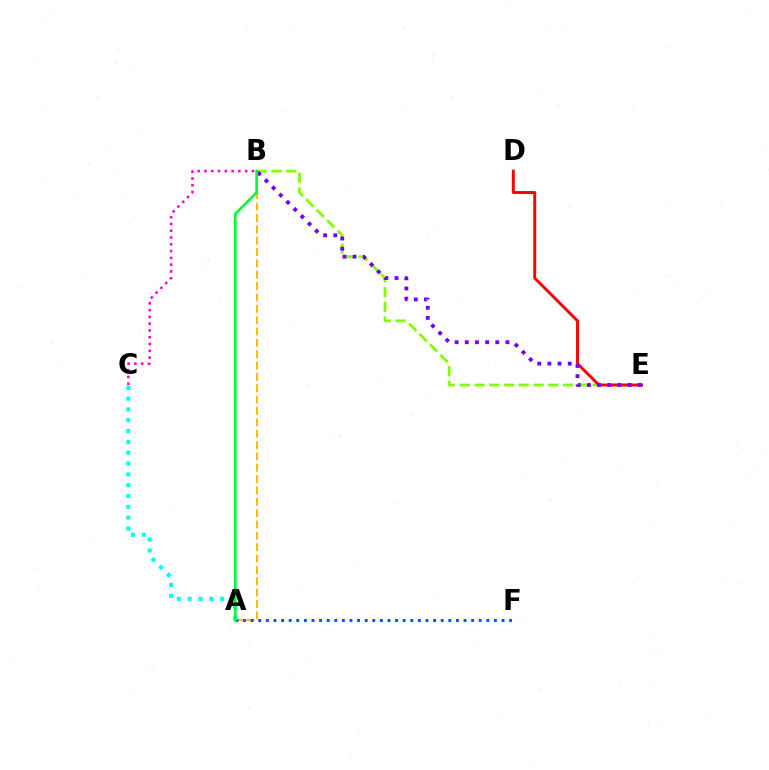{('A', 'B'): [{'color': '#ffbd00', 'line_style': 'dashed', 'thickness': 1.54}, {'color': '#00ff39', 'line_style': 'solid', 'thickness': 1.94}], ('B', 'E'): [{'color': '#84ff00', 'line_style': 'dashed', 'thickness': 2.01}, {'color': '#7200ff', 'line_style': 'dotted', 'thickness': 2.76}], ('B', 'C'): [{'color': '#ff00cf', 'line_style': 'dotted', 'thickness': 1.84}], ('A', 'F'): [{'color': '#004bff', 'line_style': 'dotted', 'thickness': 2.07}], ('D', 'E'): [{'color': '#ff0000', 'line_style': 'solid', 'thickness': 2.1}], ('A', 'C'): [{'color': '#00fff6', 'line_style': 'dotted', 'thickness': 2.94}]}